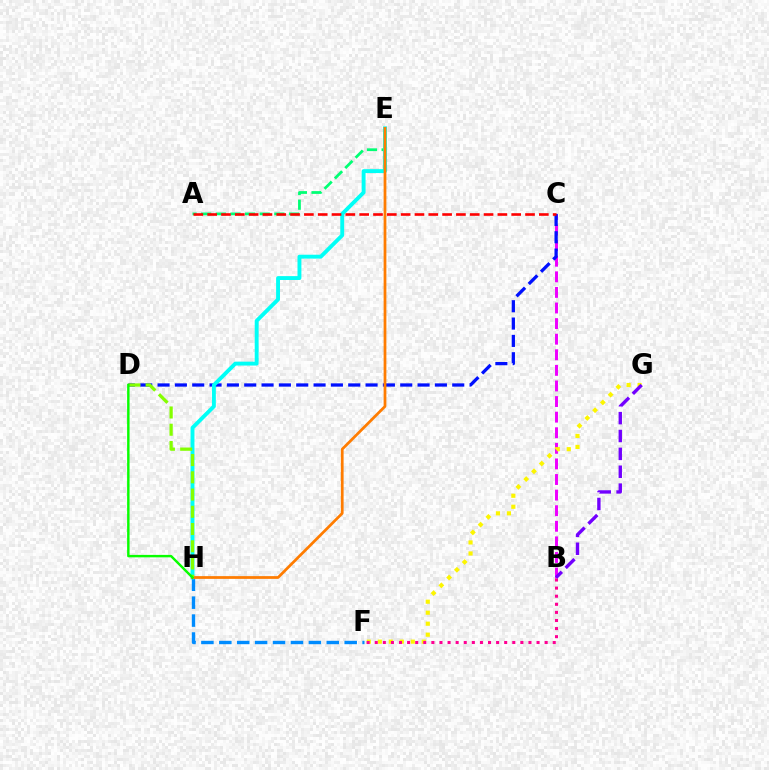{('B', 'C'): [{'color': '#ee00ff', 'line_style': 'dashed', 'thickness': 2.12}], ('C', 'D'): [{'color': '#0010ff', 'line_style': 'dashed', 'thickness': 2.35}], ('F', 'G'): [{'color': '#fcf500', 'line_style': 'dotted', 'thickness': 2.99}], ('F', 'H'): [{'color': '#008cff', 'line_style': 'dashed', 'thickness': 2.43}], ('A', 'E'): [{'color': '#00ff74', 'line_style': 'dashed', 'thickness': 1.99}], ('E', 'H'): [{'color': '#00fff6', 'line_style': 'solid', 'thickness': 2.8}, {'color': '#ff7c00', 'line_style': 'solid', 'thickness': 1.98}], ('B', 'F'): [{'color': '#ff0094', 'line_style': 'dotted', 'thickness': 2.2}], ('A', 'C'): [{'color': '#ff0000', 'line_style': 'dashed', 'thickness': 1.88}], ('D', 'H'): [{'color': '#84ff00', 'line_style': 'dashed', 'thickness': 2.34}, {'color': '#08ff00', 'line_style': 'solid', 'thickness': 1.75}], ('B', 'G'): [{'color': '#7200ff', 'line_style': 'dashed', 'thickness': 2.43}]}